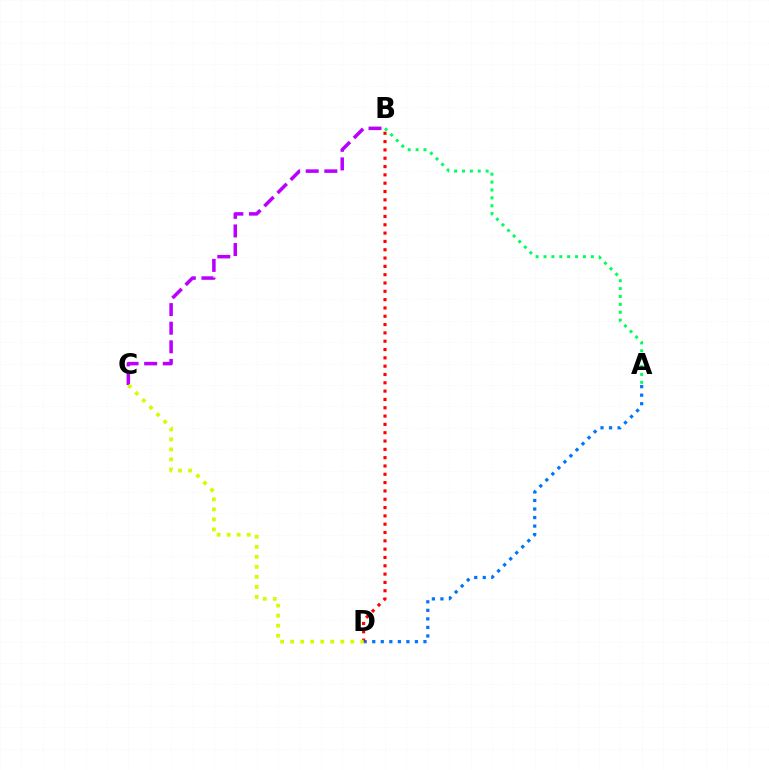{('B', 'C'): [{'color': '#b900ff', 'line_style': 'dashed', 'thickness': 2.53}], ('A', 'D'): [{'color': '#0074ff', 'line_style': 'dotted', 'thickness': 2.32}], ('A', 'B'): [{'color': '#00ff5c', 'line_style': 'dotted', 'thickness': 2.14}], ('B', 'D'): [{'color': '#ff0000', 'line_style': 'dotted', 'thickness': 2.26}], ('C', 'D'): [{'color': '#d1ff00', 'line_style': 'dotted', 'thickness': 2.72}]}